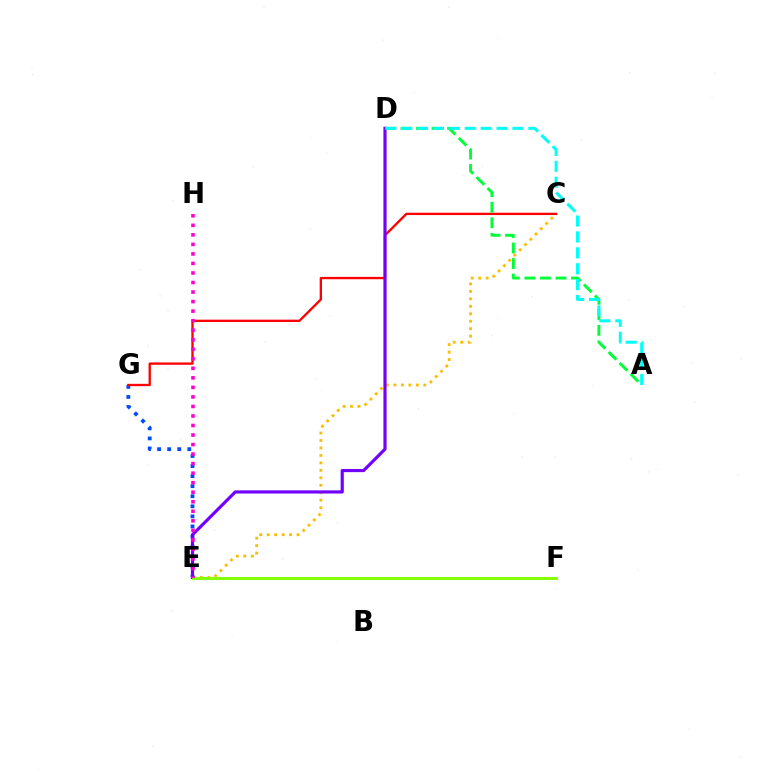{('C', 'E'): [{'color': '#ffbd00', 'line_style': 'dotted', 'thickness': 2.03}], ('E', 'G'): [{'color': '#004bff', 'line_style': 'dotted', 'thickness': 2.73}], ('C', 'G'): [{'color': '#ff0000', 'line_style': 'solid', 'thickness': 1.67}], ('A', 'D'): [{'color': '#00ff39', 'line_style': 'dashed', 'thickness': 2.11}, {'color': '#00fff6', 'line_style': 'dashed', 'thickness': 2.16}], ('D', 'E'): [{'color': '#7200ff', 'line_style': 'solid', 'thickness': 2.28}], ('E', 'F'): [{'color': '#84ff00', 'line_style': 'solid', 'thickness': 2.11}], ('E', 'H'): [{'color': '#ff00cf', 'line_style': 'dotted', 'thickness': 2.59}]}